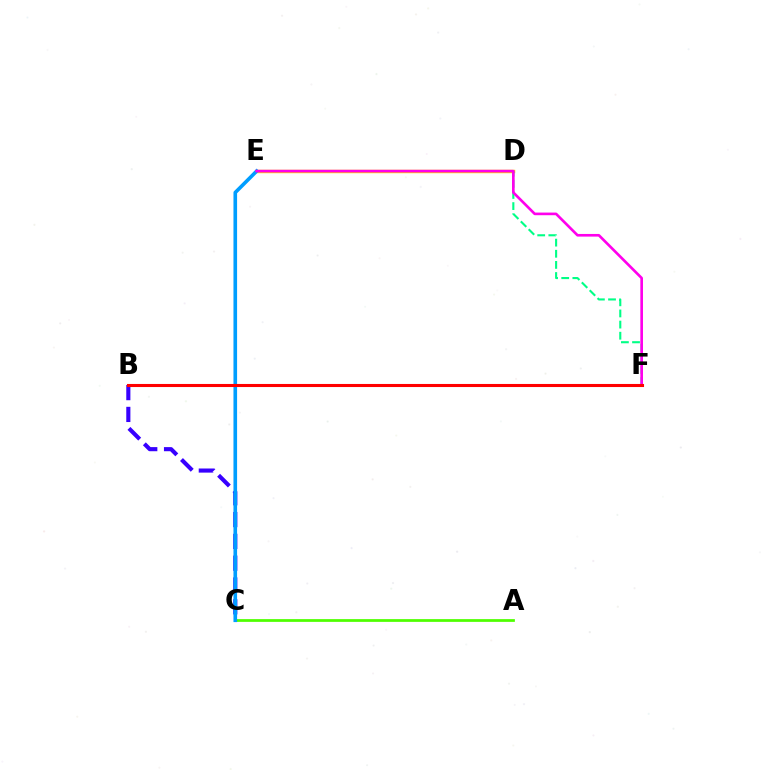{('B', 'C'): [{'color': '#3700ff', 'line_style': 'dashed', 'thickness': 2.96}], ('A', 'C'): [{'color': '#4fff00', 'line_style': 'solid', 'thickness': 1.98}], ('D', 'E'): [{'color': '#ffd500', 'line_style': 'solid', 'thickness': 2.49}], ('C', 'E'): [{'color': '#009eff', 'line_style': 'solid', 'thickness': 2.61}], ('D', 'F'): [{'color': '#00ff86', 'line_style': 'dashed', 'thickness': 1.51}], ('E', 'F'): [{'color': '#ff00ed', 'line_style': 'solid', 'thickness': 1.91}], ('B', 'F'): [{'color': '#ff0000', 'line_style': 'solid', 'thickness': 2.22}]}